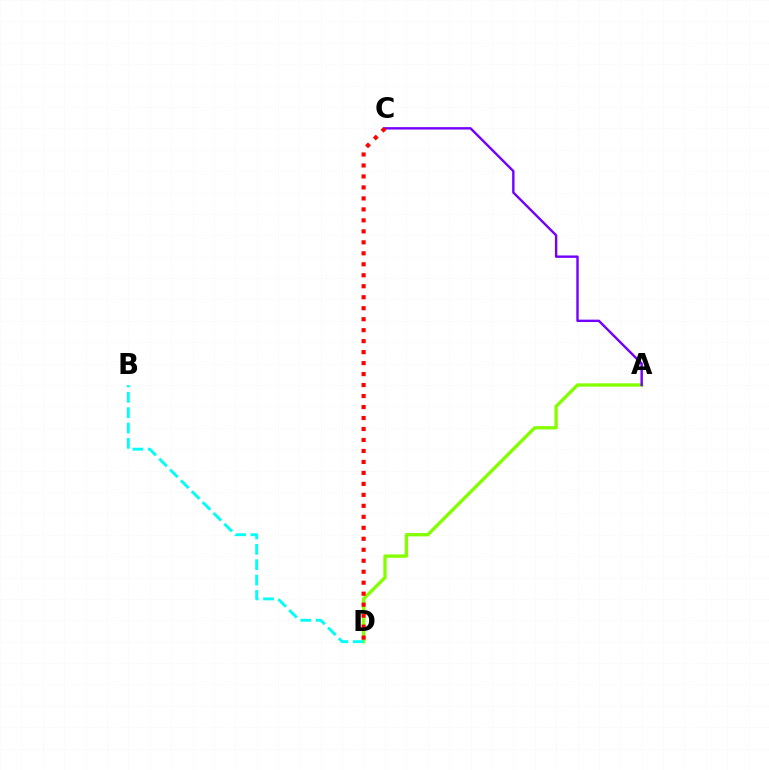{('A', 'D'): [{'color': '#84ff00', 'line_style': 'solid', 'thickness': 2.4}], ('A', 'C'): [{'color': '#7200ff', 'line_style': 'solid', 'thickness': 1.72}], ('C', 'D'): [{'color': '#ff0000', 'line_style': 'dotted', 'thickness': 2.98}], ('B', 'D'): [{'color': '#00fff6', 'line_style': 'dashed', 'thickness': 2.09}]}